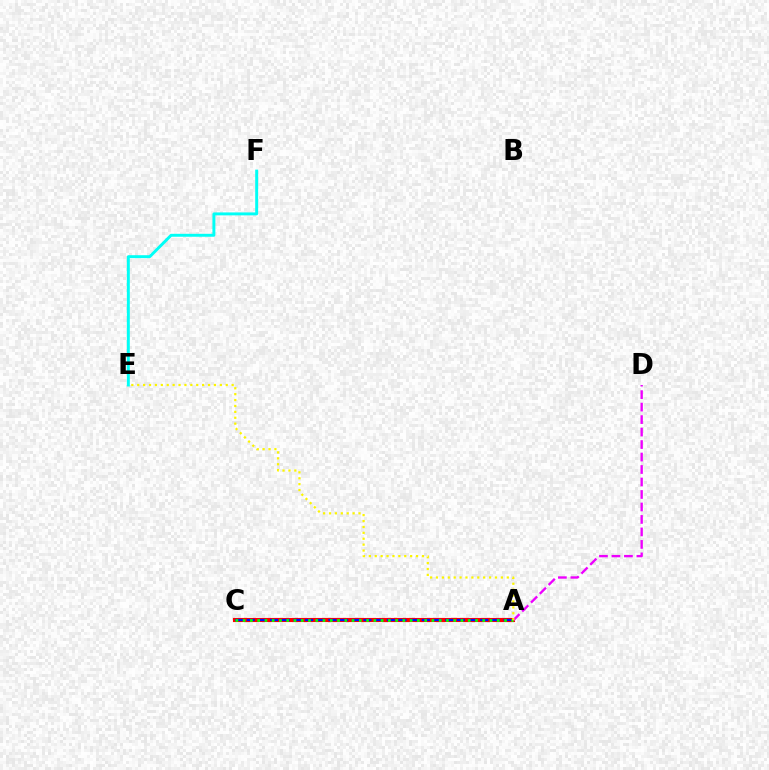{('A', 'C'): [{'color': '#ff0000', 'line_style': 'solid', 'thickness': 2.97}, {'color': '#0010ff', 'line_style': 'dashed', 'thickness': 1.59}, {'color': '#08ff00', 'line_style': 'dotted', 'thickness': 1.97}], ('A', 'D'): [{'color': '#ee00ff', 'line_style': 'dashed', 'thickness': 1.7}], ('A', 'E'): [{'color': '#fcf500', 'line_style': 'dotted', 'thickness': 1.6}], ('E', 'F'): [{'color': '#00fff6', 'line_style': 'solid', 'thickness': 2.12}]}